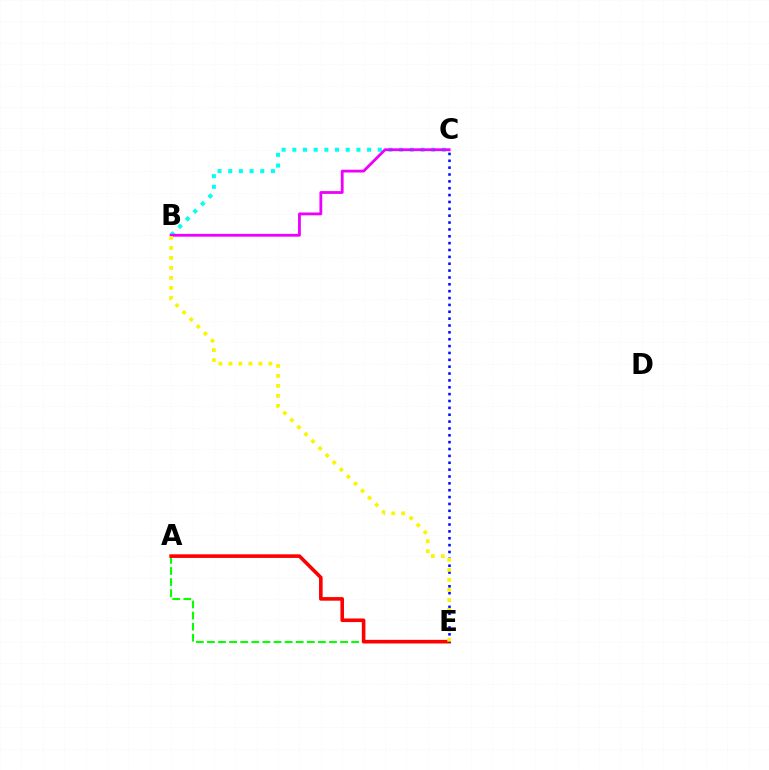{('A', 'E'): [{'color': '#08ff00', 'line_style': 'dashed', 'thickness': 1.51}, {'color': '#ff0000', 'line_style': 'solid', 'thickness': 2.59}], ('C', 'E'): [{'color': '#0010ff', 'line_style': 'dotted', 'thickness': 1.86}], ('B', 'C'): [{'color': '#00fff6', 'line_style': 'dotted', 'thickness': 2.9}, {'color': '#ee00ff', 'line_style': 'solid', 'thickness': 2.02}], ('B', 'E'): [{'color': '#fcf500', 'line_style': 'dotted', 'thickness': 2.72}]}